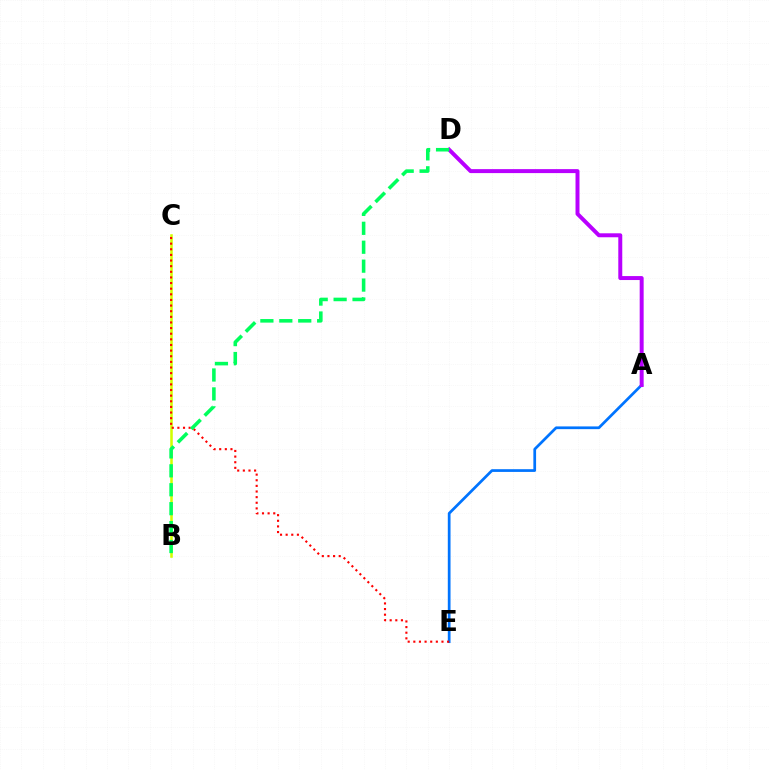{('B', 'C'): [{'color': '#d1ff00', 'line_style': 'solid', 'thickness': 1.84}], ('A', 'E'): [{'color': '#0074ff', 'line_style': 'solid', 'thickness': 1.96}], ('A', 'D'): [{'color': '#b900ff', 'line_style': 'solid', 'thickness': 2.85}], ('C', 'E'): [{'color': '#ff0000', 'line_style': 'dotted', 'thickness': 1.53}], ('B', 'D'): [{'color': '#00ff5c', 'line_style': 'dashed', 'thickness': 2.57}]}